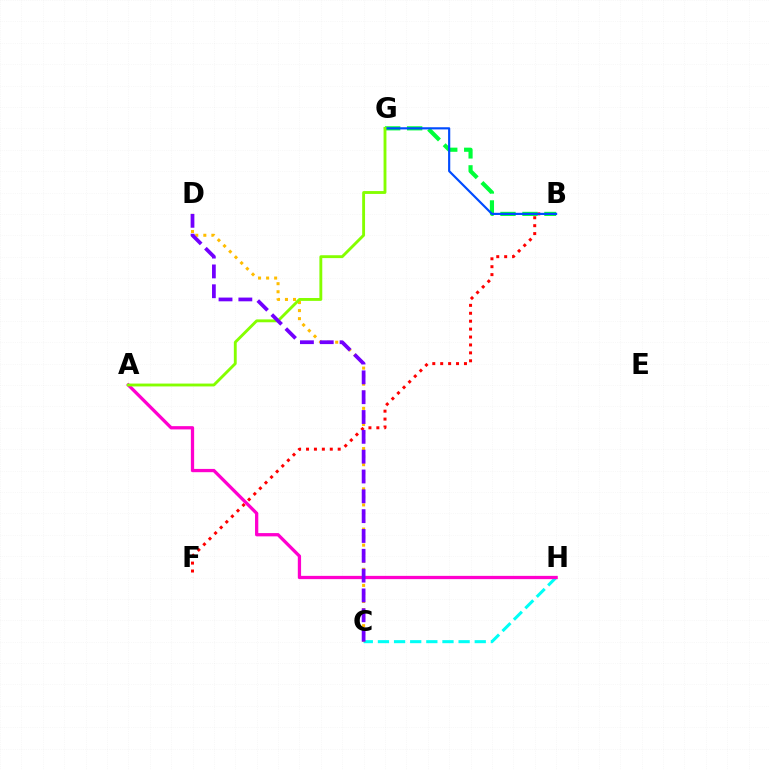{('B', 'F'): [{'color': '#ff0000', 'line_style': 'dotted', 'thickness': 2.15}], ('C', 'H'): [{'color': '#00fff6', 'line_style': 'dashed', 'thickness': 2.19}], ('C', 'D'): [{'color': '#ffbd00', 'line_style': 'dotted', 'thickness': 2.19}, {'color': '#7200ff', 'line_style': 'dashed', 'thickness': 2.69}], ('A', 'H'): [{'color': '#ff00cf', 'line_style': 'solid', 'thickness': 2.36}], ('B', 'G'): [{'color': '#00ff39', 'line_style': 'dashed', 'thickness': 2.99}, {'color': '#004bff', 'line_style': 'solid', 'thickness': 1.56}], ('A', 'G'): [{'color': '#84ff00', 'line_style': 'solid', 'thickness': 2.07}]}